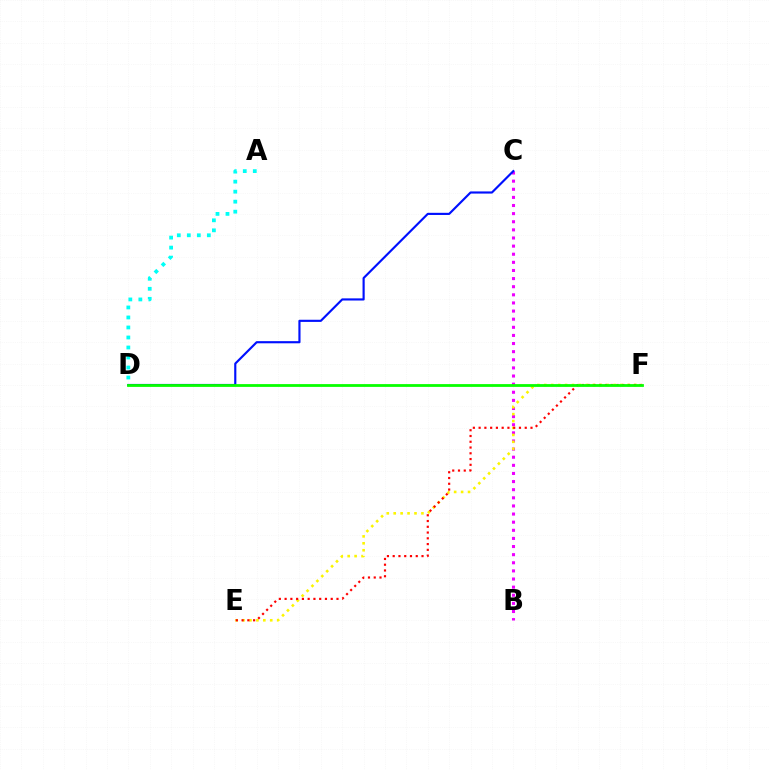{('B', 'C'): [{'color': '#ee00ff', 'line_style': 'dotted', 'thickness': 2.21}], ('A', 'D'): [{'color': '#00fff6', 'line_style': 'dotted', 'thickness': 2.72}], ('E', 'F'): [{'color': '#fcf500', 'line_style': 'dotted', 'thickness': 1.88}, {'color': '#ff0000', 'line_style': 'dotted', 'thickness': 1.57}], ('C', 'D'): [{'color': '#0010ff', 'line_style': 'solid', 'thickness': 1.55}], ('D', 'F'): [{'color': '#08ff00', 'line_style': 'solid', 'thickness': 2.01}]}